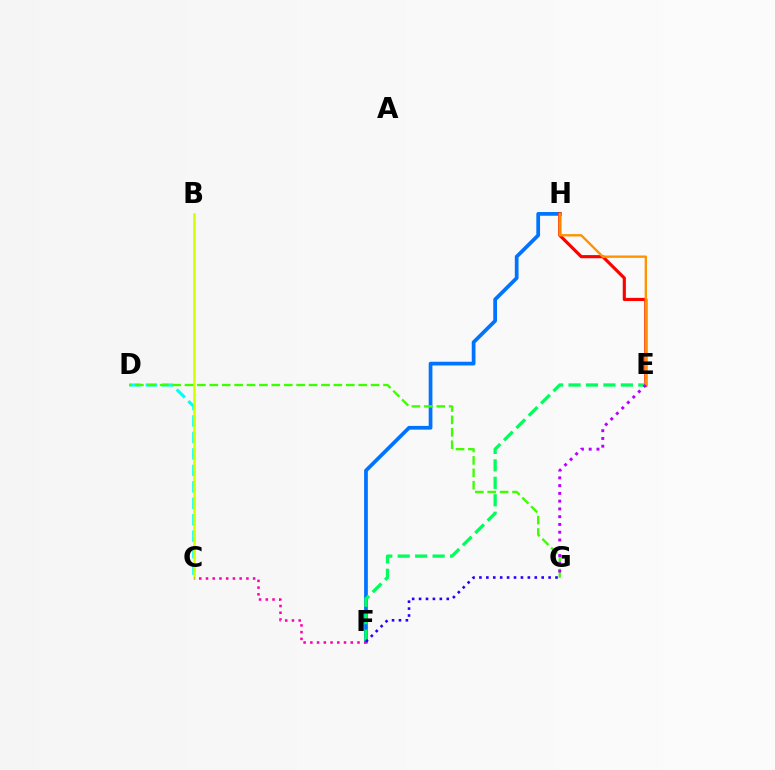{('F', 'H'): [{'color': '#0074ff', 'line_style': 'solid', 'thickness': 2.69}], ('E', 'H'): [{'color': '#ff0000', 'line_style': 'solid', 'thickness': 2.27}, {'color': '#ff9400', 'line_style': 'solid', 'thickness': 1.71}], ('C', 'D'): [{'color': '#00fff6', 'line_style': 'dashed', 'thickness': 2.24}], ('E', 'F'): [{'color': '#00ff5c', 'line_style': 'dashed', 'thickness': 2.37}], ('B', 'C'): [{'color': '#d1ff00', 'line_style': 'solid', 'thickness': 1.81}], ('D', 'G'): [{'color': '#3dff00', 'line_style': 'dashed', 'thickness': 1.69}], ('E', 'G'): [{'color': '#b900ff', 'line_style': 'dotted', 'thickness': 2.11}], ('C', 'F'): [{'color': '#ff00ac', 'line_style': 'dotted', 'thickness': 1.83}], ('F', 'G'): [{'color': '#2500ff', 'line_style': 'dotted', 'thickness': 1.88}]}